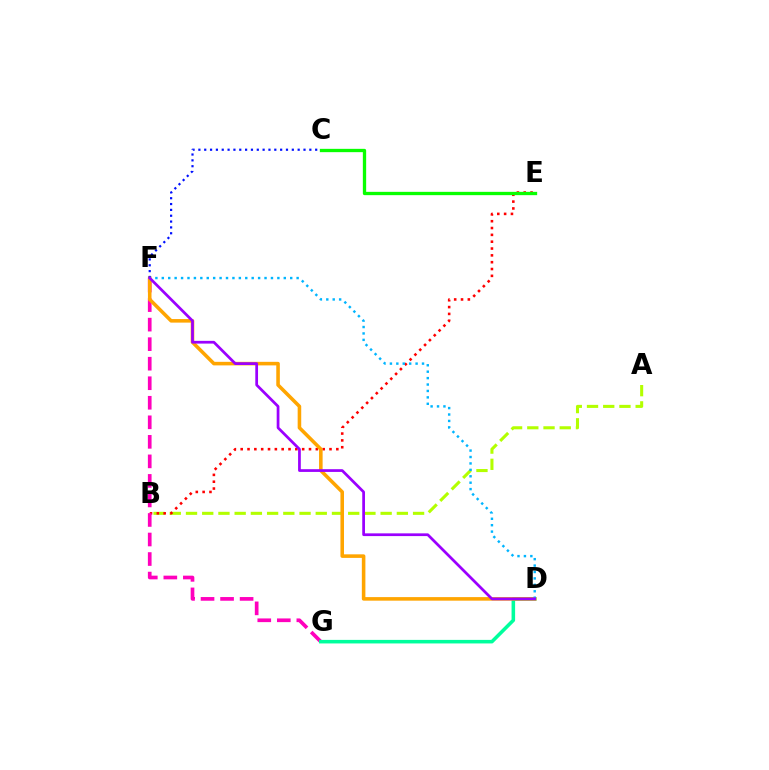{('A', 'B'): [{'color': '#b3ff00', 'line_style': 'dashed', 'thickness': 2.2}], ('B', 'E'): [{'color': '#ff0000', 'line_style': 'dotted', 'thickness': 1.86}], ('F', 'G'): [{'color': '#ff00bd', 'line_style': 'dashed', 'thickness': 2.65}], ('D', 'G'): [{'color': '#00ff9d', 'line_style': 'solid', 'thickness': 2.56}], ('D', 'F'): [{'color': '#ffa500', 'line_style': 'solid', 'thickness': 2.56}, {'color': '#00b5ff', 'line_style': 'dotted', 'thickness': 1.74}, {'color': '#9b00ff', 'line_style': 'solid', 'thickness': 1.97}], ('C', 'F'): [{'color': '#0010ff', 'line_style': 'dotted', 'thickness': 1.59}], ('C', 'E'): [{'color': '#08ff00', 'line_style': 'solid', 'thickness': 2.38}]}